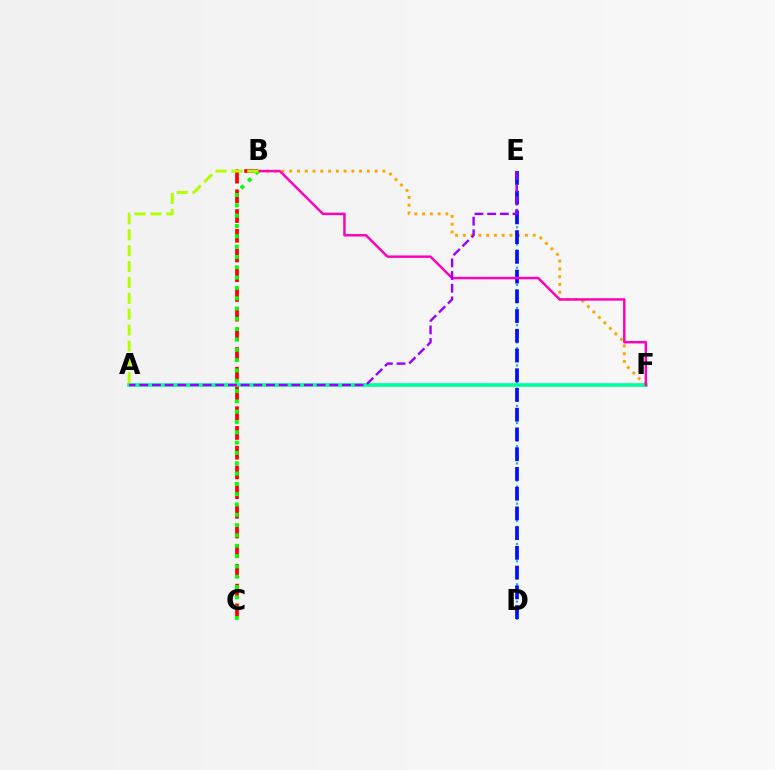{('B', 'F'): [{'color': '#ffa500', 'line_style': 'dotted', 'thickness': 2.11}, {'color': '#ff00bd', 'line_style': 'solid', 'thickness': 1.78}], ('D', 'E'): [{'color': '#00b5ff', 'line_style': 'dotted', 'thickness': 1.56}, {'color': '#0010ff', 'line_style': 'dashed', 'thickness': 2.68}], ('A', 'F'): [{'color': '#00ff9d', 'line_style': 'solid', 'thickness': 2.64}], ('B', 'C'): [{'color': '#ff0000', 'line_style': 'dashed', 'thickness': 2.68}, {'color': '#08ff00', 'line_style': 'dotted', 'thickness': 2.8}], ('A', 'B'): [{'color': '#b3ff00', 'line_style': 'dashed', 'thickness': 2.16}], ('A', 'E'): [{'color': '#9b00ff', 'line_style': 'dashed', 'thickness': 1.72}]}